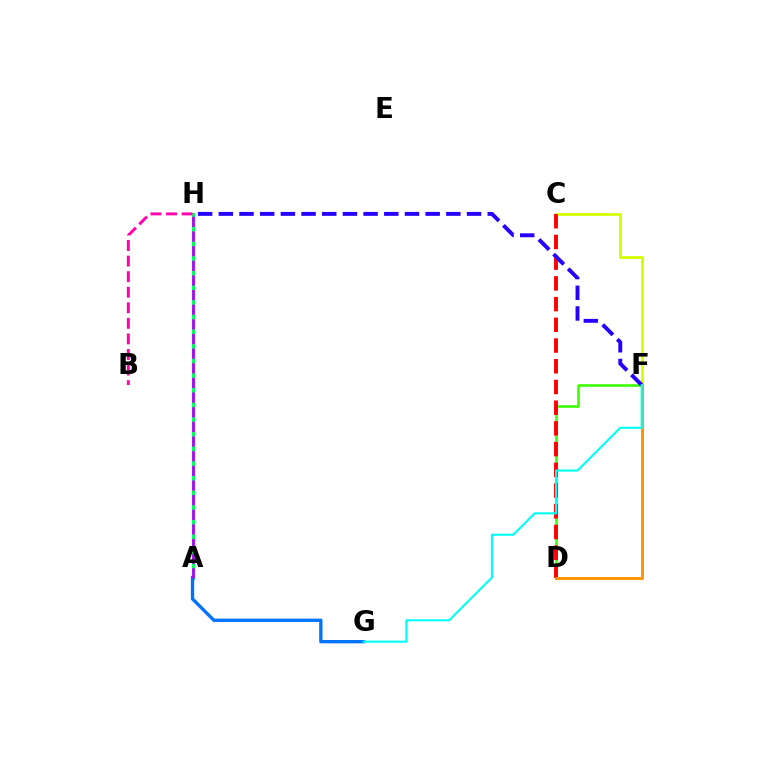{('A', 'H'): [{'color': '#00ff5c', 'line_style': 'solid', 'thickness': 2.31}, {'color': '#b900ff', 'line_style': 'dashed', 'thickness': 1.99}], ('A', 'G'): [{'color': '#0074ff', 'line_style': 'solid', 'thickness': 2.4}], ('C', 'F'): [{'color': '#d1ff00', 'line_style': 'solid', 'thickness': 1.99}], ('D', 'F'): [{'color': '#3dff00', 'line_style': 'solid', 'thickness': 1.89}, {'color': '#ff9400', 'line_style': 'solid', 'thickness': 2.09}], ('C', 'D'): [{'color': '#ff0000', 'line_style': 'dashed', 'thickness': 2.81}], ('B', 'H'): [{'color': '#ff00ac', 'line_style': 'dashed', 'thickness': 2.11}], ('F', 'H'): [{'color': '#2500ff', 'line_style': 'dashed', 'thickness': 2.81}], ('F', 'G'): [{'color': '#00fff6', 'line_style': 'solid', 'thickness': 1.51}]}